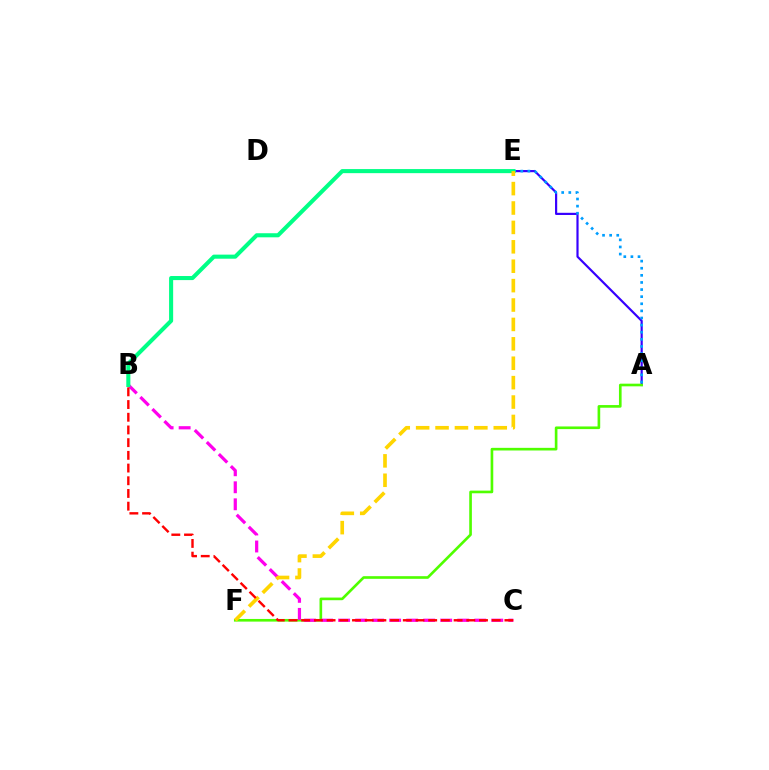{('A', 'E'): [{'color': '#3700ff', 'line_style': 'solid', 'thickness': 1.57}, {'color': '#009eff', 'line_style': 'dotted', 'thickness': 1.93}], ('A', 'F'): [{'color': '#4fff00', 'line_style': 'solid', 'thickness': 1.91}], ('B', 'C'): [{'color': '#ff00ed', 'line_style': 'dashed', 'thickness': 2.31}, {'color': '#ff0000', 'line_style': 'dashed', 'thickness': 1.73}], ('B', 'E'): [{'color': '#00ff86', 'line_style': 'solid', 'thickness': 2.93}], ('E', 'F'): [{'color': '#ffd500', 'line_style': 'dashed', 'thickness': 2.64}]}